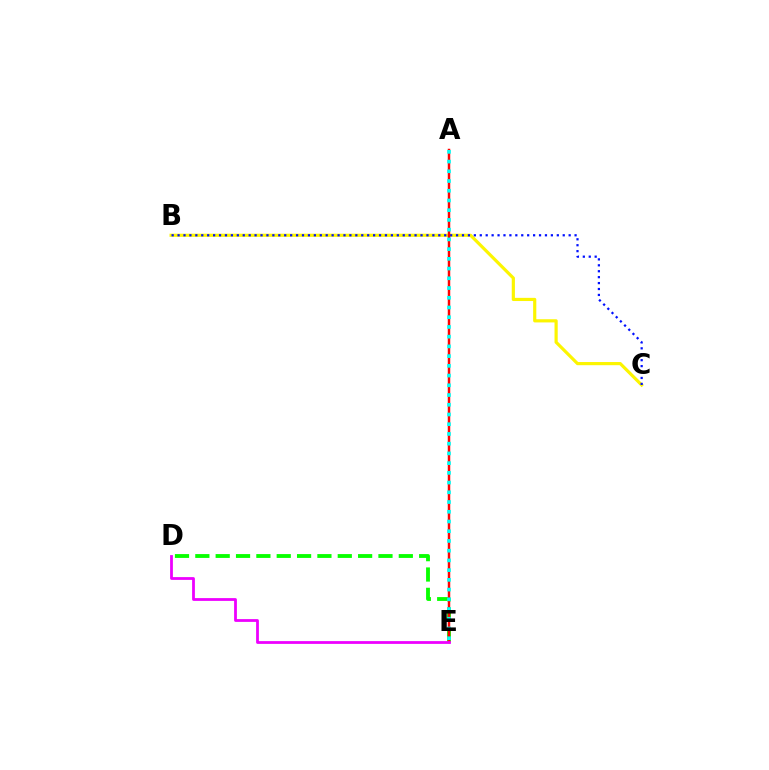{('D', 'E'): [{'color': '#08ff00', 'line_style': 'dashed', 'thickness': 2.76}, {'color': '#ee00ff', 'line_style': 'solid', 'thickness': 2.0}], ('B', 'C'): [{'color': '#fcf500', 'line_style': 'solid', 'thickness': 2.29}, {'color': '#0010ff', 'line_style': 'dotted', 'thickness': 1.61}], ('A', 'E'): [{'color': '#ff0000', 'line_style': 'solid', 'thickness': 1.78}, {'color': '#00fff6', 'line_style': 'dotted', 'thickness': 2.64}]}